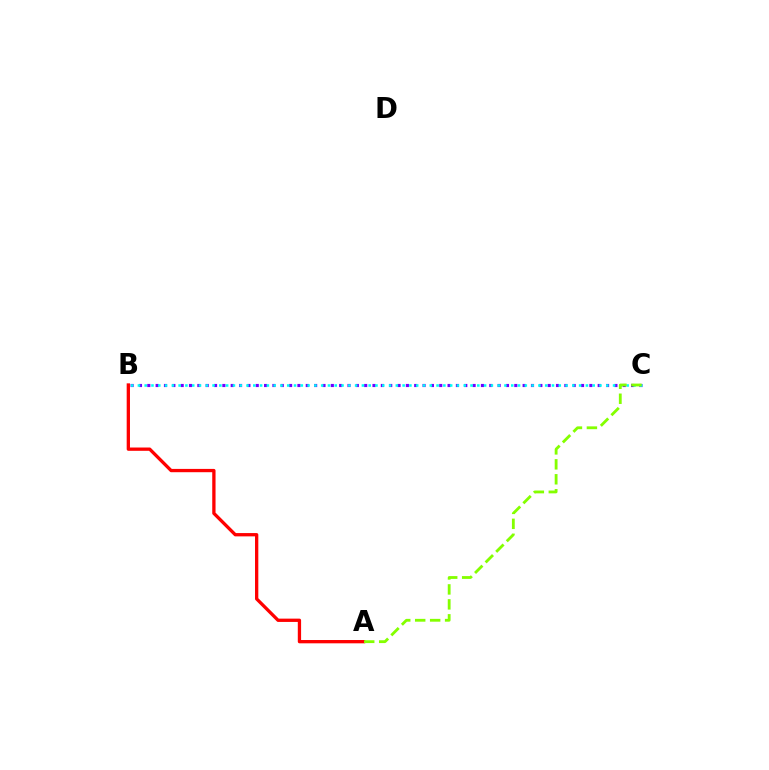{('B', 'C'): [{'color': '#7200ff', 'line_style': 'dotted', 'thickness': 2.27}, {'color': '#00fff6', 'line_style': 'dotted', 'thickness': 1.84}], ('A', 'B'): [{'color': '#ff0000', 'line_style': 'solid', 'thickness': 2.38}], ('A', 'C'): [{'color': '#84ff00', 'line_style': 'dashed', 'thickness': 2.03}]}